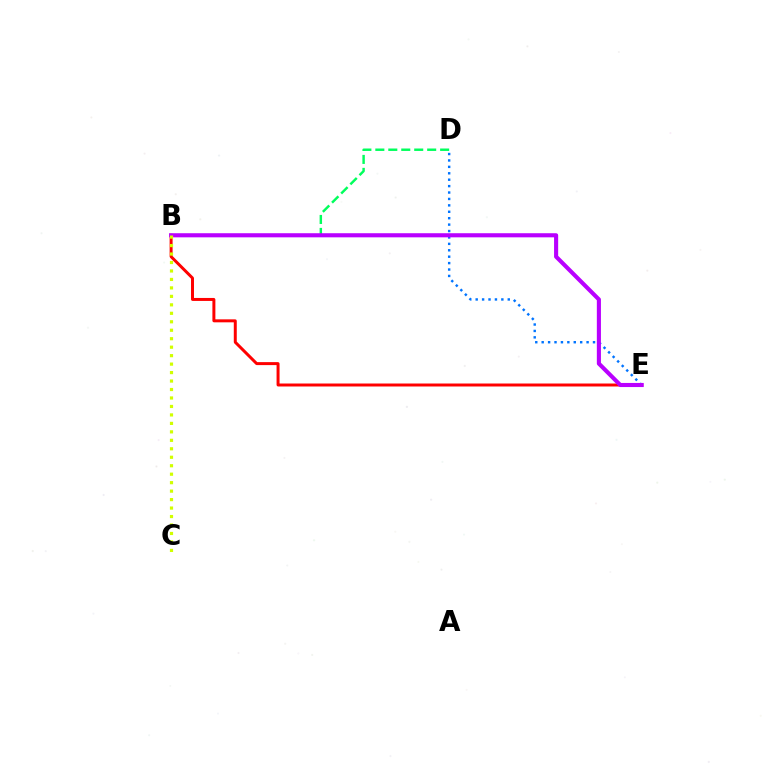{('D', 'E'): [{'color': '#0074ff', 'line_style': 'dotted', 'thickness': 1.74}], ('B', 'E'): [{'color': '#ff0000', 'line_style': 'solid', 'thickness': 2.15}, {'color': '#b900ff', 'line_style': 'solid', 'thickness': 2.95}], ('B', 'D'): [{'color': '#00ff5c', 'line_style': 'dashed', 'thickness': 1.76}], ('B', 'C'): [{'color': '#d1ff00', 'line_style': 'dotted', 'thickness': 2.3}]}